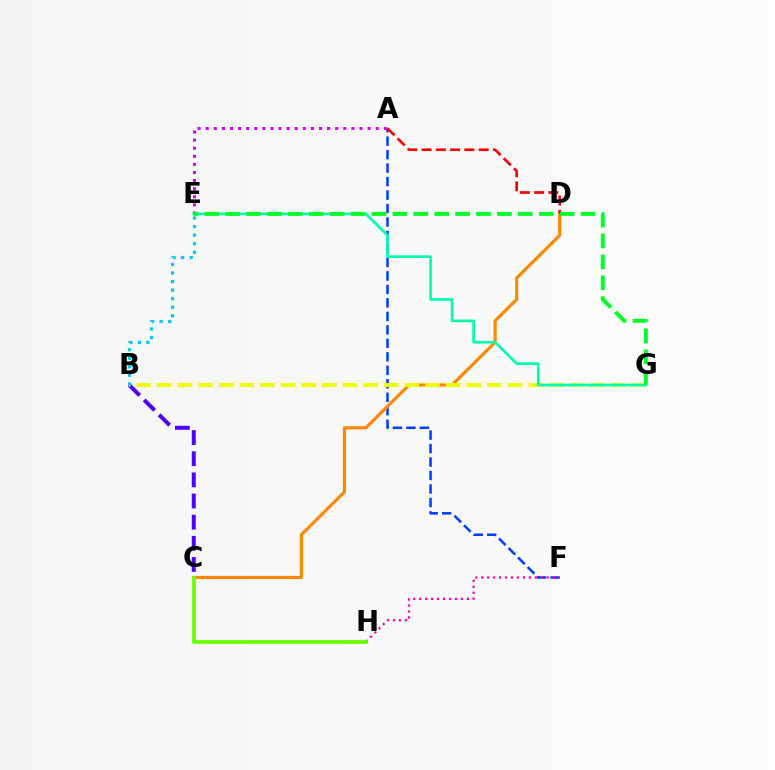{('A', 'F'): [{'color': '#003fff', 'line_style': 'dashed', 'thickness': 1.83}], ('C', 'D'): [{'color': '#ff8800', 'line_style': 'solid', 'thickness': 2.29}], ('A', 'D'): [{'color': '#ff0000', 'line_style': 'dashed', 'thickness': 1.94}], ('B', 'C'): [{'color': '#4f00ff', 'line_style': 'dashed', 'thickness': 2.87}], ('B', 'G'): [{'color': '#eeff00', 'line_style': 'dashed', 'thickness': 2.8}], ('F', 'H'): [{'color': '#ff00a0', 'line_style': 'dotted', 'thickness': 1.62}], ('B', 'E'): [{'color': '#00c7ff', 'line_style': 'dotted', 'thickness': 2.32}], ('A', 'E'): [{'color': '#d600ff', 'line_style': 'dotted', 'thickness': 2.2}], ('C', 'H'): [{'color': '#66ff00', 'line_style': 'solid', 'thickness': 2.66}], ('E', 'G'): [{'color': '#00ffaf', 'line_style': 'solid', 'thickness': 1.92}, {'color': '#00ff27', 'line_style': 'dashed', 'thickness': 2.84}]}